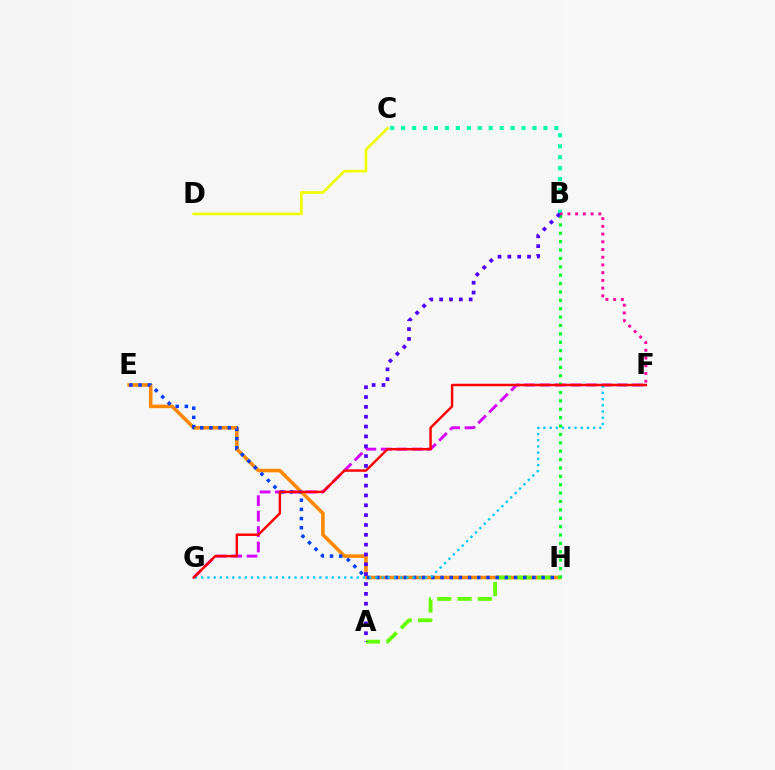{('C', 'D'): [{'color': '#eeff00', 'line_style': 'solid', 'thickness': 1.91}], ('F', 'G'): [{'color': '#d600ff', 'line_style': 'dashed', 'thickness': 2.1}, {'color': '#00c7ff', 'line_style': 'dotted', 'thickness': 1.69}, {'color': '#ff0000', 'line_style': 'solid', 'thickness': 1.76}], ('E', 'H'): [{'color': '#ff8800', 'line_style': 'solid', 'thickness': 2.56}, {'color': '#003fff', 'line_style': 'dotted', 'thickness': 2.5}], ('B', 'C'): [{'color': '#00ffaf', 'line_style': 'dotted', 'thickness': 2.97}], ('B', 'F'): [{'color': '#ff00a0', 'line_style': 'dotted', 'thickness': 2.1}], ('A', 'H'): [{'color': '#66ff00', 'line_style': 'dashed', 'thickness': 2.75}], ('B', 'H'): [{'color': '#00ff27', 'line_style': 'dotted', 'thickness': 2.28}], ('A', 'B'): [{'color': '#4f00ff', 'line_style': 'dotted', 'thickness': 2.67}]}